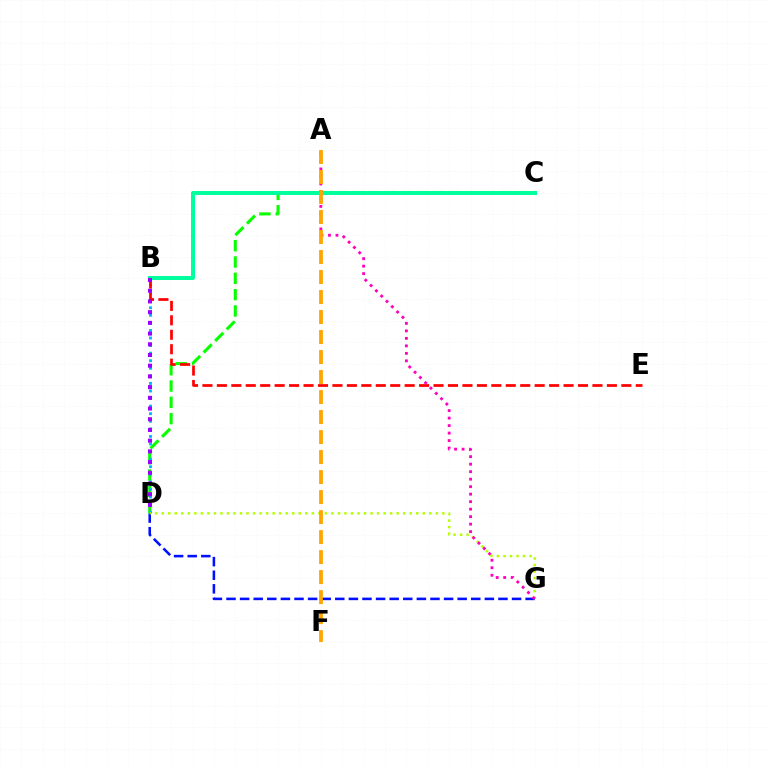{('C', 'D'): [{'color': '#08ff00', 'line_style': 'dashed', 'thickness': 2.22}], ('B', 'D'): [{'color': '#00b5ff', 'line_style': 'dotted', 'thickness': 2.06}, {'color': '#9b00ff', 'line_style': 'dotted', 'thickness': 2.91}], ('B', 'E'): [{'color': '#ff0000', 'line_style': 'dashed', 'thickness': 1.96}], ('D', 'G'): [{'color': '#0010ff', 'line_style': 'dashed', 'thickness': 1.85}, {'color': '#b3ff00', 'line_style': 'dotted', 'thickness': 1.77}], ('B', 'C'): [{'color': '#00ff9d', 'line_style': 'solid', 'thickness': 2.87}], ('A', 'G'): [{'color': '#ff00bd', 'line_style': 'dotted', 'thickness': 2.04}], ('A', 'F'): [{'color': '#ffa500', 'line_style': 'dashed', 'thickness': 2.72}]}